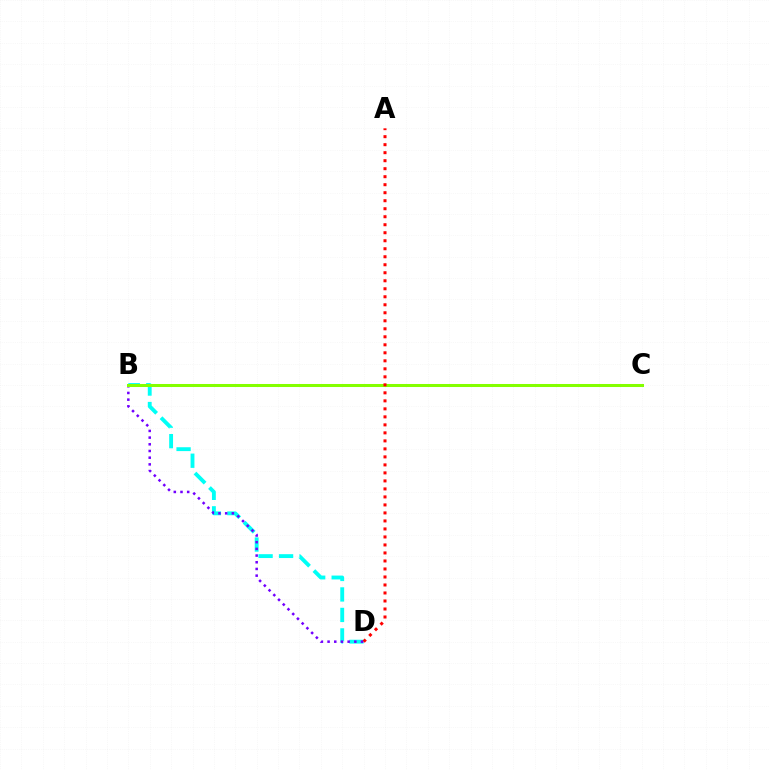{('B', 'D'): [{'color': '#00fff6', 'line_style': 'dashed', 'thickness': 2.78}, {'color': '#7200ff', 'line_style': 'dotted', 'thickness': 1.82}], ('B', 'C'): [{'color': '#84ff00', 'line_style': 'solid', 'thickness': 2.18}], ('A', 'D'): [{'color': '#ff0000', 'line_style': 'dotted', 'thickness': 2.18}]}